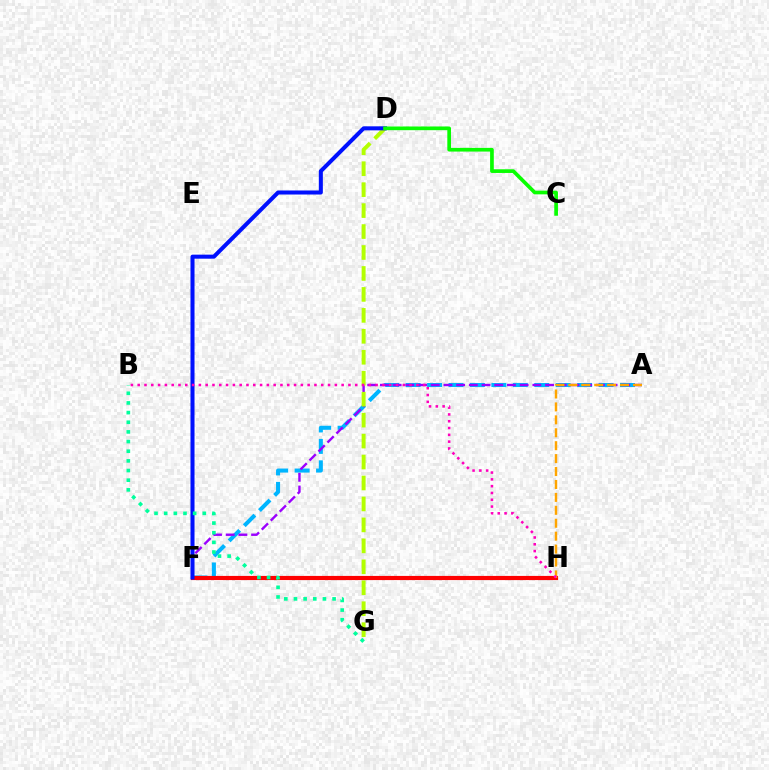{('A', 'F'): [{'color': '#00b5ff', 'line_style': 'dashed', 'thickness': 2.91}, {'color': '#9b00ff', 'line_style': 'dashed', 'thickness': 1.73}], ('D', 'G'): [{'color': '#b3ff00', 'line_style': 'dashed', 'thickness': 2.85}], ('F', 'H'): [{'color': '#ff0000', 'line_style': 'solid', 'thickness': 2.99}], ('D', 'F'): [{'color': '#0010ff', 'line_style': 'solid', 'thickness': 2.91}], ('B', 'G'): [{'color': '#00ff9d', 'line_style': 'dotted', 'thickness': 2.62}], ('A', 'H'): [{'color': '#ffa500', 'line_style': 'dashed', 'thickness': 1.76}], ('B', 'H'): [{'color': '#ff00bd', 'line_style': 'dotted', 'thickness': 1.85}], ('C', 'D'): [{'color': '#08ff00', 'line_style': 'solid', 'thickness': 2.66}]}